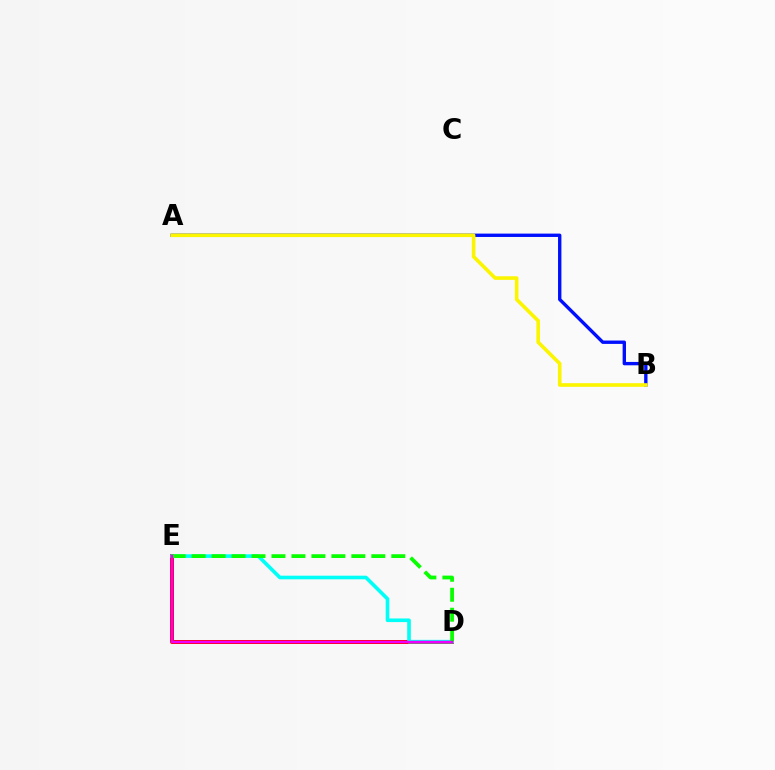{('D', 'E'): [{'color': '#ff0000', 'line_style': 'solid', 'thickness': 2.88}, {'color': '#00fff6', 'line_style': 'solid', 'thickness': 2.61}, {'color': '#08ff00', 'line_style': 'dashed', 'thickness': 2.71}, {'color': '#ee00ff', 'line_style': 'solid', 'thickness': 1.77}], ('A', 'B'): [{'color': '#0010ff', 'line_style': 'solid', 'thickness': 2.42}, {'color': '#fcf500', 'line_style': 'solid', 'thickness': 2.61}]}